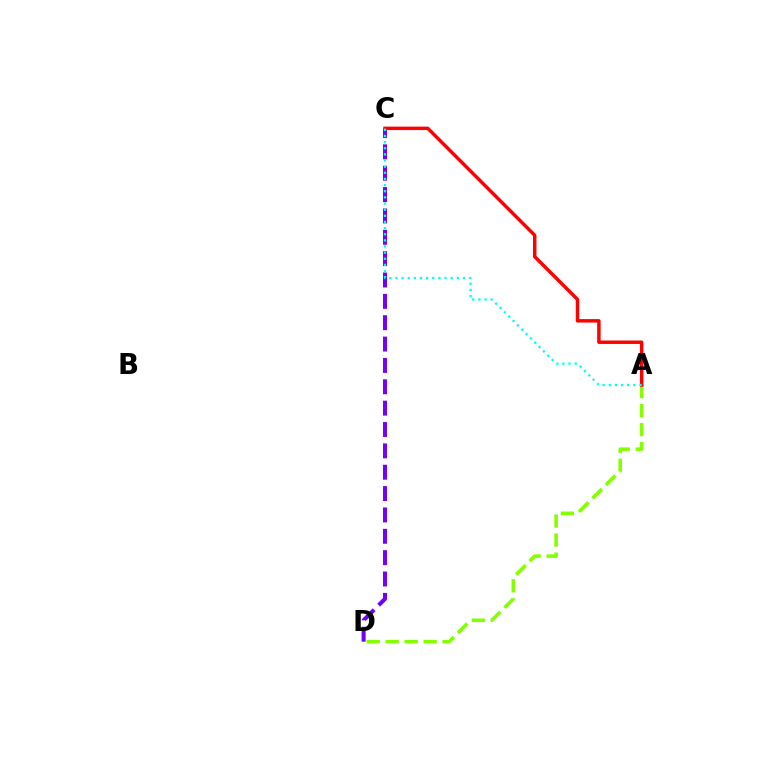{('C', 'D'): [{'color': '#7200ff', 'line_style': 'dashed', 'thickness': 2.9}], ('A', 'D'): [{'color': '#84ff00', 'line_style': 'dashed', 'thickness': 2.58}], ('A', 'C'): [{'color': '#ff0000', 'line_style': 'solid', 'thickness': 2.49}, {'color': '#00fff6', 'line_style': 'dotted', 'thickness': 1.67}]}